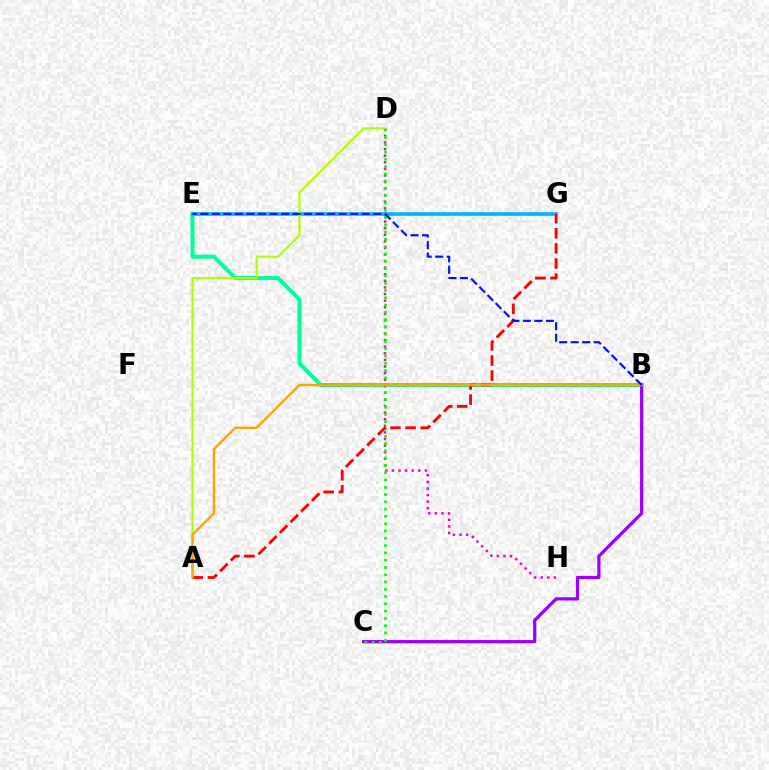{('B', 'E'): [{'color': '#00ff9d', 'line_style': 'solid', 'thickness': 2.93}, {'color': '#0010ff', 'line_style': 'dashed', 'thickness': 1.57}], ('D', 'H'): [{'color': '#ff00bd', 'line_style': 'dotted', 'thickness': 1.79}], ('E', 'G'): [{'color': '#00b5ff', 'line_style': 'solid', 'thickness': 2.62}], ('B', 'C'): [{'color': '#9b00ff', 'line_style': 'solid', 'thickness': 2.33}], ('A', 'D'): [{'color': '#b3ff00', 'line_style': 'solid', 'thickness': 1.61}], ('C', 'D'): [{'color': '#08ff00', 'line_style': 'dotted', 'thickness': 1.98}], ('A', 'G'): [{'color': '#ff0000', 'line_style': 'dashed', 'thickness': 2.05}], ('A', 'B'): [{'color': '#ffa500', 'line_style': 'solid', 'thickness': 1.72}]}